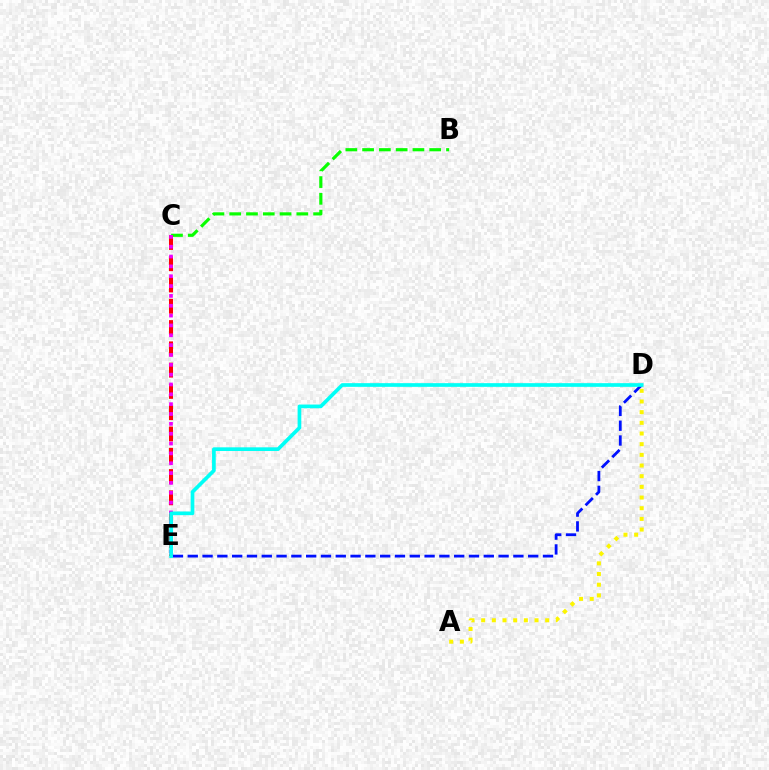{('B', 'C'): [{'color': '#08ff00', 'line_style': 'dashed', 'thickness': 2.28}], ('C', 'E'): [{'color': '#ff0000', 'line_style': 'dashed', 'thickness': 2.89}, {'color': '#ee00ff', 'line_style': 'dotted', 'thickness': 2.67}], ('D', 'E'): [{'color': '#0010ff', 'line_style': 'dashed', 'thickness': 2.01}, {'color': '#00fff6', 'line_style': 'solid', 'thickness': 2.65}], ('A', 'D'): [{'color': '#fcf500', 'line_style': 'dotted', 'thickness': 2.9}]}